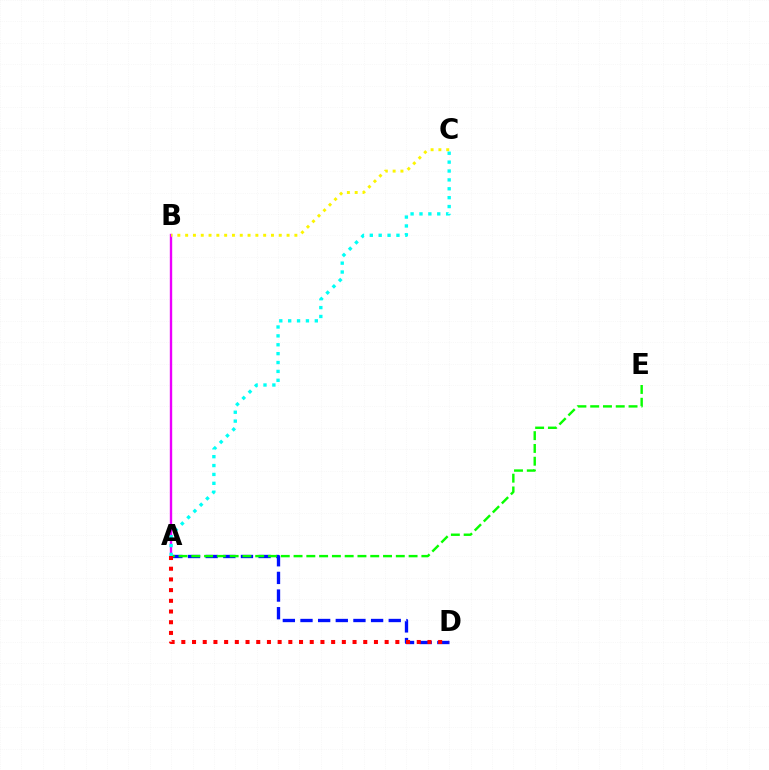{('A', 'D'): [{'color': '#0010ff', 'line_style': 'dashed', 'thickness': 2.4}, {'color': '#ff0000', 'line_style': 'dotted', 'thickness': 2.91}], ('A', 'B'): [{'color': '#ee00ff', 'line_style': 'solid', 'thickness': 1.71}], ('A', 'E'): [{'color': '#08ff00', 'line_style': 'dashed', 'thickness': 1.74}], ('B', 'C'): [{'color': '#fcf500', 'line_style': 'dotted', 'thickness': 2.12}], ('A', 'C'): [{'color': '#00fff6', 'line_style': 'dotted', 'thickness': 2.41}]}